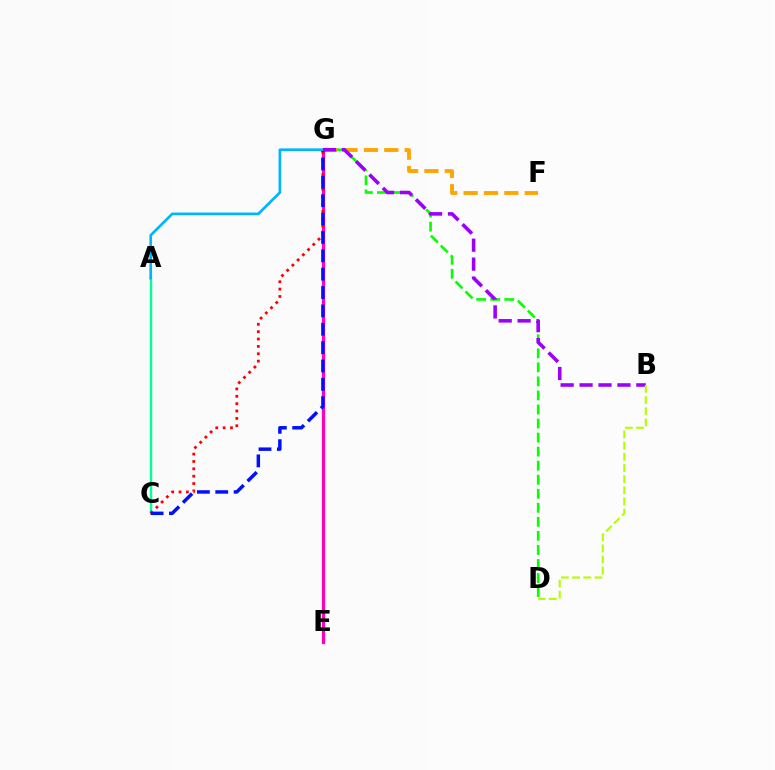{('F', 'G'): [{'color': '#ffa500', 'line_style': 'dashed', 'thickness': 2.77}], ('A', 'C'): [{'color': '#00ff9d', 'line_style': 'solid', 'thickness': 1.74}], ('E', 'G'): [{'color': '#ff00bd', 'line_style': 'solid', 'thickness': 2.34}], ('D', 'G'): [{'color': '#08ff00', 'line_style': 'dashed', 'thickness': 1.91}], ('C', 'G'): [{'color': '#ff0000', 'line_style': 'dotted', 'thickness': 2.0}, {'color': '#0010ff', 'line_style': 'dashed', 'thickness': 2.49}], ('A', 'G'): [{'color': '#00b5ff', 'line_style': 'solid', 'thickness': 1.92}], ('B', 'G'): [{'color': '#9b00ff', 'line_style': 'dashed', 'thickness': 2.57}], ('B', 'D'): [{'color': '#b3ff00', 'line_style': 'dashed', 'thickness': 1.52}]}